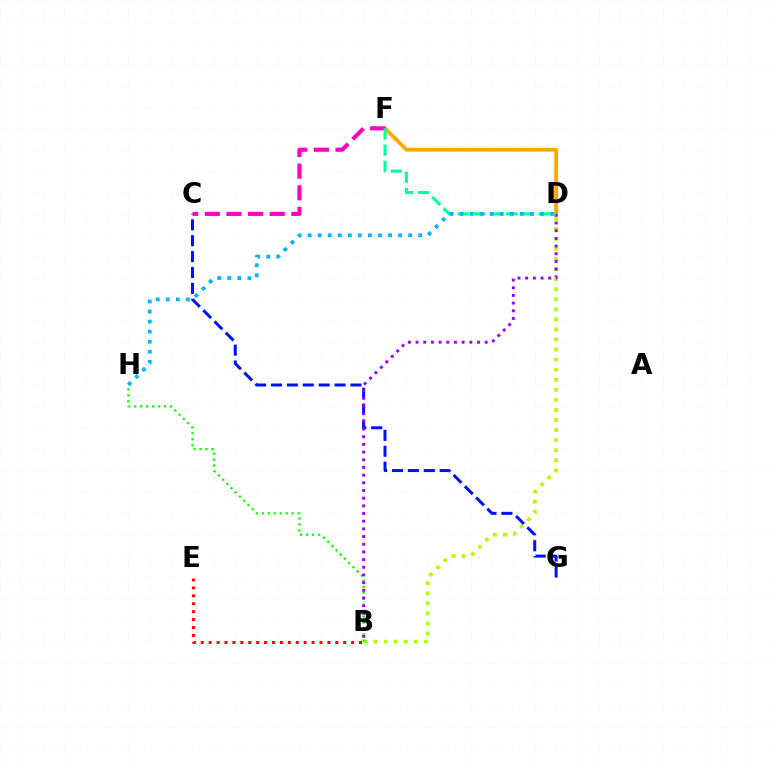{('B', 'D'): [{'color': '#b3ff00', 'line_style': 'dotted', 'thickness': 2.73}, {'color': '#9b00ff', 'line_style': 'dotted', 'thickness': 2.09}], ('D', 'F'): [{'color': '#ffa500', 'line_style': 'solid', 'thickness': 2.72}, {'color': '#00ff9d', 'line_style': 'dashed', 'thickness': 2.2}], ('C', 'G'): [{'color': '#0010ff', 'line_style': 'dashed', 'thickness': 2.16}], ('C', 'F'): [{'color': '#ff00bd', 'line_style': 'dashed', 'thickness': 2.94}], ('B', 'H'): [{'color': '#08ff00', 'line_style': 'dotted', 'thickness': 1.62}], ('B', 'E'): [{'color': '#ff0000', 'line_style': 'dotted', 'thickness': 2.15}], ('D', 'H'): [{'color': '#00b5ff', 'line_style': 'dotted', 'thickness': 2.73}]}